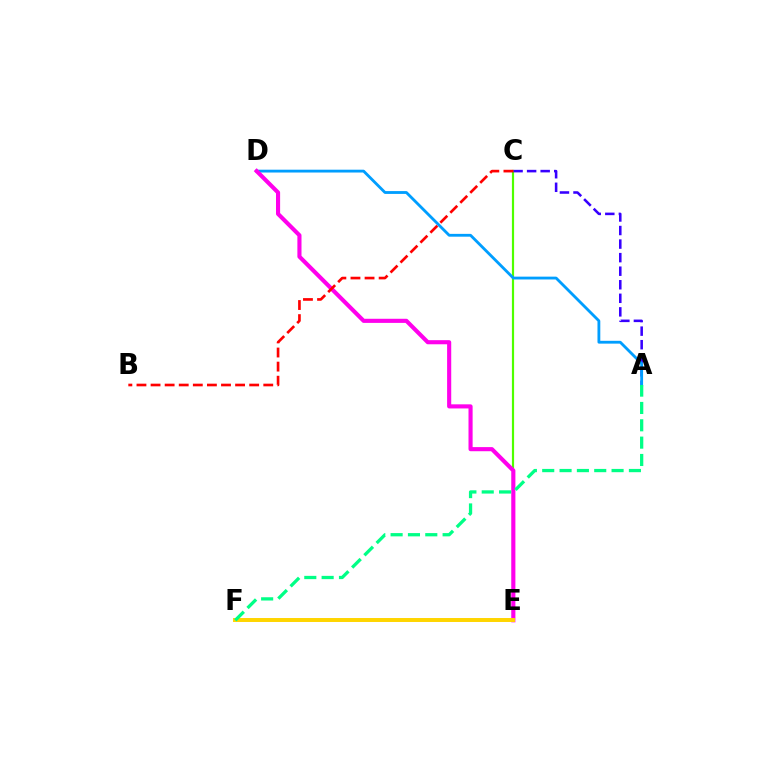{('C', 'E'): [{'color': '#4fff00', 'line_style': 'solid', 'thickness': 1.58}], ('A', 'C'): [{'color': '#3700ff', 'line_style': 'dashed', 'thickness': 1.84}], ('A', 'D'): [{'color': '#009eff', 'line_style': 'solid', 'thickness': 2.03}], ('D', 'E'): [{'color': '#ff00ed', 'line_style': 'solid', 'thickness': 2.96}], ('E', 'F'): [{'color': '#ffd500', 'line_style': 'solid', 'thickness': 2.85}], ('B', 'C'): [{'color': '#ff0000', 'line_style': 'dashed', 'thickness': 1.91}], ('A', 'F'): [{'color': '#00ff86', 'line_style': 'dashed', 'thickness': 2.36}]}